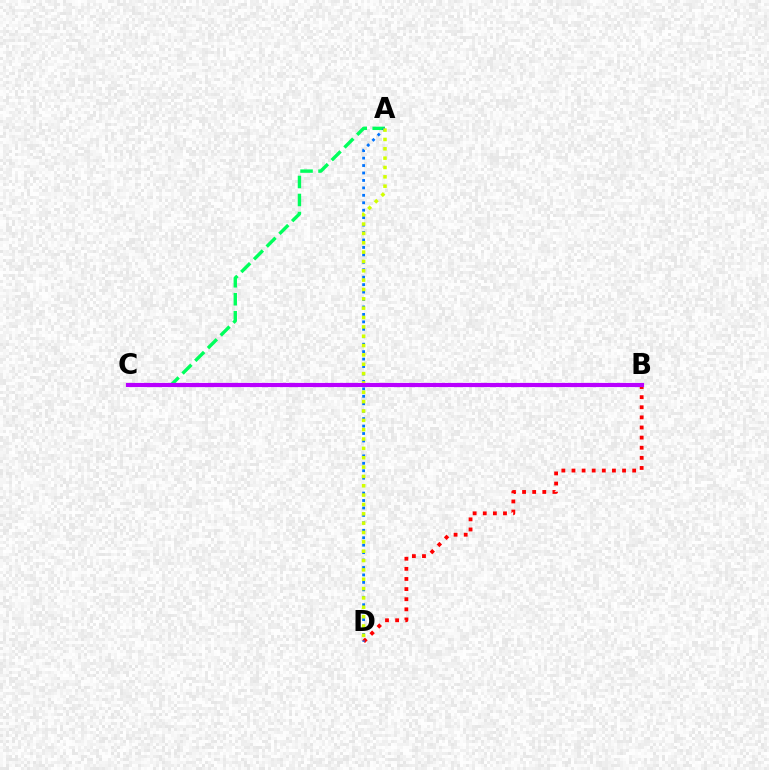{('B', 'D'): [{'color': '#ff0000', 'line_style': 'dotted', 'thickness': 2.75}], ('A', 'C'): [{'color': '#00ff5c', 'line_style': 'dashed', 'thickness': 2.44}], ('A', 'D'): [{'color': '#0074ff', 'line_style': 'dotted', 'thickness': 2.02}, {'color': '#d1ff00', 'line_style': 'dotted', 'thickness': 2.54}], ('B', 'C'): [{'color': '#b900ff', 'line_style': 'solid', 'thickness': 2.99}]}